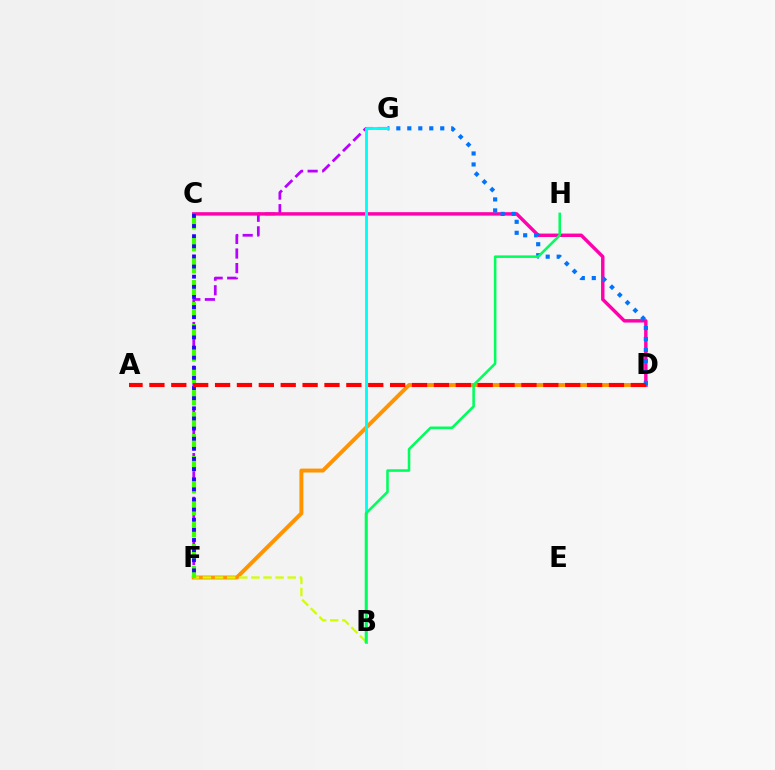{('D', 'F'): [{'color': '#ff9400', 'line_style': 'solid', 'thickness': 2.83}], ('B', 'F'): [{'color': '#d1ff00', 'line_style': 'dashed', 'thickness': 1.65}], ('F', 'G'): [{'color': '#b900ff', 'line_style': 'dashed', 'thickness': 1.98}], ('C', 'D'): [{'color': '#ff00ac', 'line_style': 'solid', 'thickness': 2.46}], ('D', 'G'): [{'color': '#0074ff', 'line_style': 'dotted', 'thickness': 2.98}], ('C', 'F'): [{'color': '#3dff00', 'line_style': 'dashed', 'thickness': 2.99}, {'color': '#2500ff', 'line_style': 'dotted', 'thickness': 2.75}], ('A', 'D'): [{'color': '#ff0000', 'line_style': 'dashed', 'thickness': 2.97}], ('B', 'G'): [{'color': '#00fff6', 'line_style': 'solid', 'thickness': 2.08}], ('B', 'H'): [{'color': '#00ff5c', 'line_style': 'solid', 'thickness': 1.84}]}